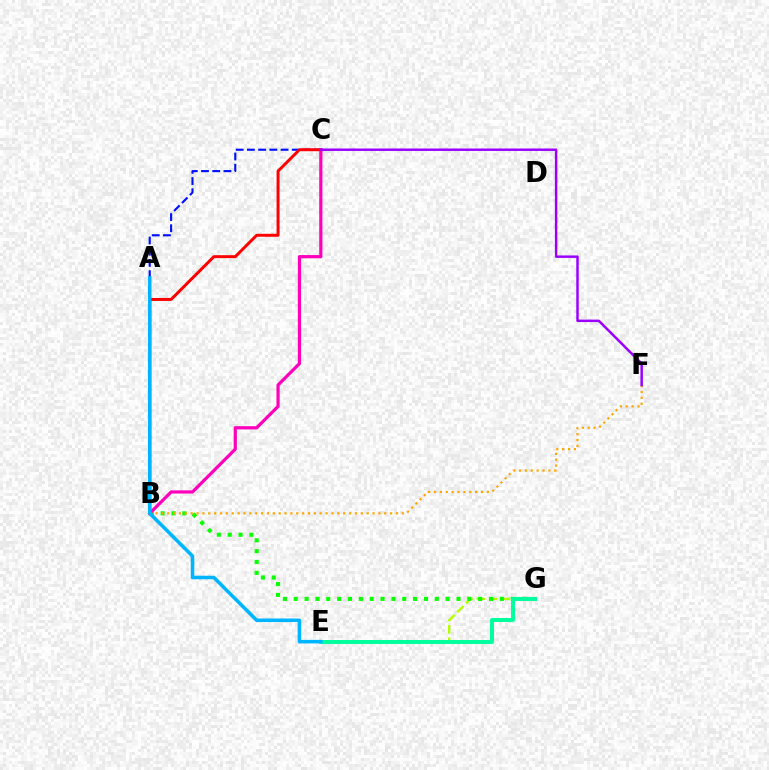{('E', 'G'): [{'color': '#b3ff00', 'line_style': 'dashed', 'thickness': 1.68}, {'color': '#00ff9d', 'line_style': 'solid', 'thickness': 2.85}], ('A', 'C'): [{'color': '#0010ff', 'line_style': 'dashed', 'thickness': 1.52}], ('B', 'G'): [{'color': '#08ff00', 'line_style': 'dotted', 'thickness': 2.95}], ('B', 'C'): [{'color': '#ff0000', 'line_style': 'solid', 'thickness': 2.14}, {'color': '#ff00bd', 'line_style': 'solid', 'thickness': 2.31}], ('B', 'F'): [{'color': '#ffa500', 'line_style': 'dotted', 'thickness': 1.59}], ('A', 'E'): [{'color': '#00b5ff', 'line_style': 'solid', 'thickness': 2.55}], ('C', 'F'): [{'color': '#9b00ff', 'line_style': 'solid', 'thickness': 1.78}]}